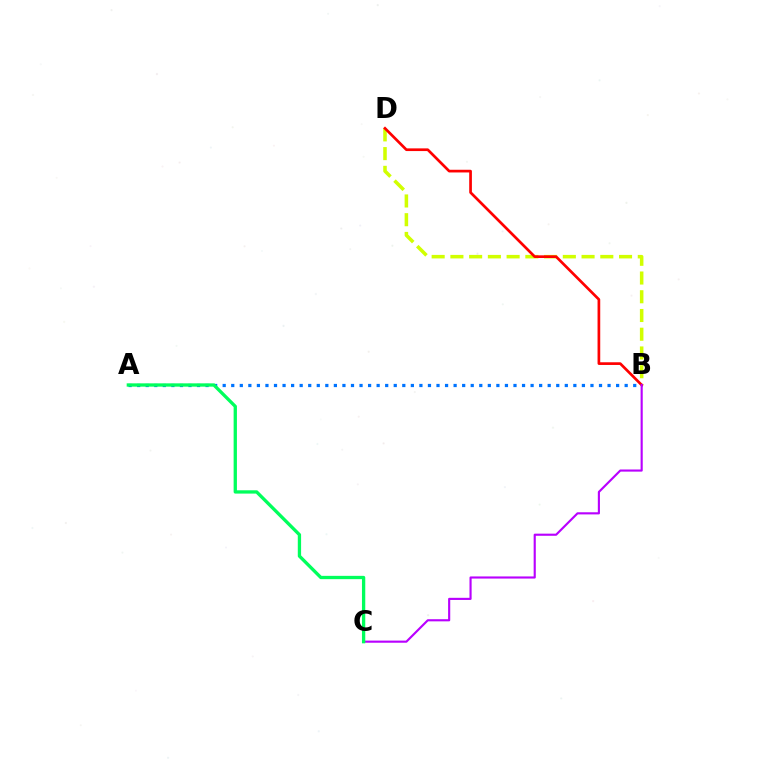{('A', 'B'): [{'color': '#0074ff', 'line_style': 'dotted', 'thickness': 2.32}], ('B', 'D'): [{'color': '#d1ff00', 'line_style': 'dashed', 'thickness': 2.55}, {'color': '#ff0000', 'line_style': 'solid', 'thickness': 1.94}], ('B', 'C'): [{'color': '#b900ff', 'line_style': 'solid', 'thickness': 1.54}], ('A', 'C'): [{'color': '#00ff5c', 'line_style': 'solid', 'thickness': 2.38}]}